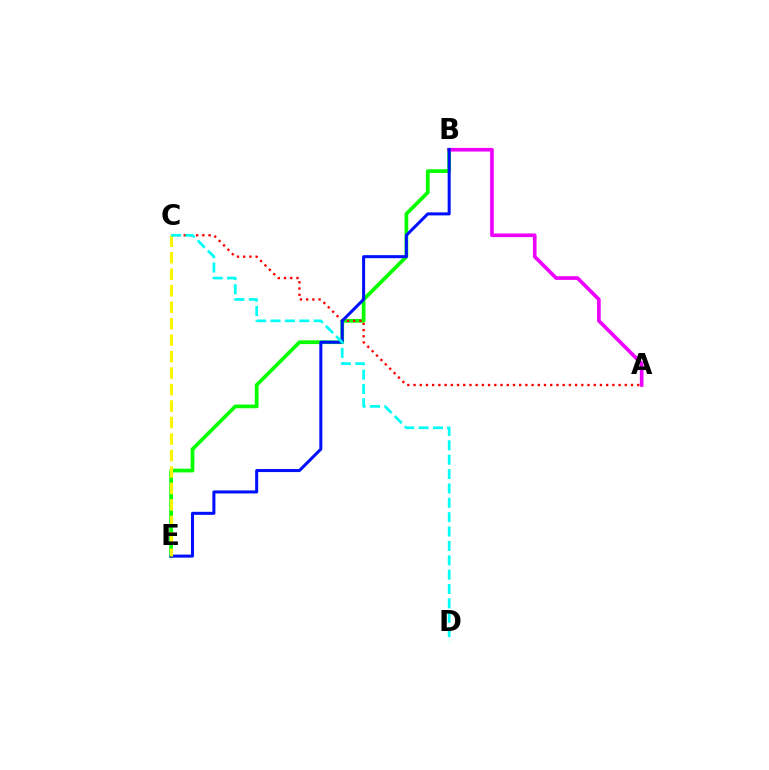{('B', 'E'): [{'color': '#08ff00', 'line_style': 'solid', 'thickness': 2.69}, {'color': '#0010ff', 'line_style': 'solid', 'thickness': 2.18}], ('A', 'B'): [{'color': '#ee00ff', 'line_style': 'solid', 'thickness': 2.63}], ('A', 'C'): [{'color': '#ff0000', 'line_style': 'dotted', 'thickness': 1.69}], ('C', 'E'): [{'color': '#fcf500', 'line_style': 'dashed', 'thickness': 2.24}], ('C', 'D'): [{'color': '#00fff6', 'line_style': 'dashed', 'thickness': 1.95}]}